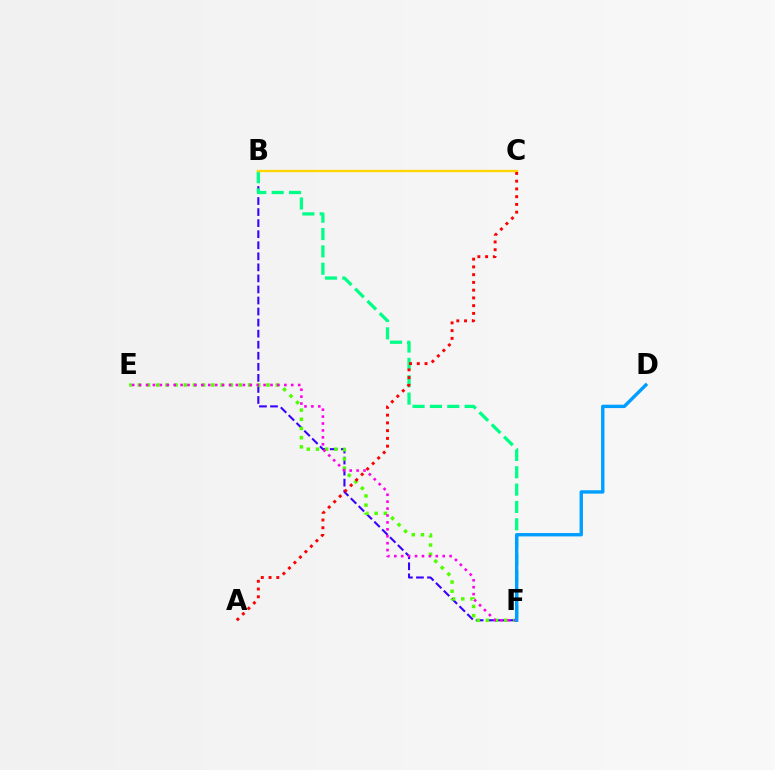{('B', 'F'): [{'color': '#3700ff', 'line_style': 'dashed', 'thickness': 1.5}, {'color': '#00ff86', 'line_style': 'dashed', 'thickness': 2.36}], ('B', 'C'): [{'color': '#ffd500', 'line_style': 'solid', 'thickness': 1.65}], ('E', 'F'): [{'color': '#4fff00', 'line_style': 'dotted', 'thickness': 2.5}, {'color': '#ff00ed', 'line_style': 'dotted', 'thickness': 1.88}], ('A', 'C'): [{'color': '#ff0000', 'line_style': 'dotted', 'thickness': 2.11}], ('D', 'F'): [{'color': '#009eff', 'line_style': 'solid', 'thickness': 2.43}]}